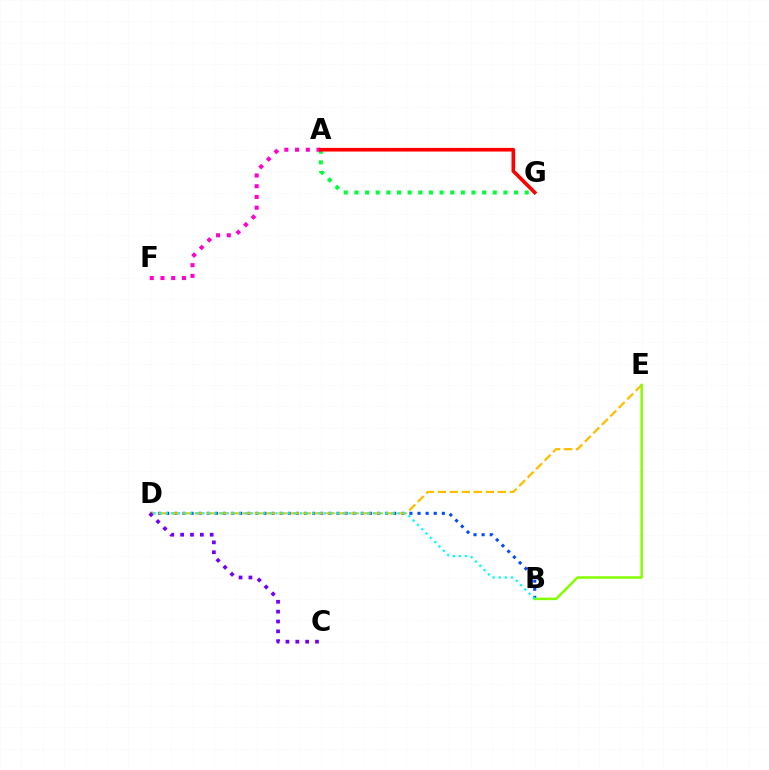{('B', 'D'): [{'color': '#004bff', 'line_style': 'dotted', 'thickness': 2.2}, {'color': '#00fff6', 'line_style': 'dotted', 'thickness': 1.66}], ('D', 'E'): [{'color': '#ffbd00', 'line_style': 'dashed', 'thickness': 1.63}], ('B', 'E'): [{'color': '#84ff00', 'line_style': 'solid', 'thickness': 1.8}], ('C', 'D'): [{'color': '#7200ff', 'line_style': 'dotted', 'thickness': 2.68}], ('A', 'G'): [{'color': '#00ff39', 'line_style': 'dotted', 'thickness': 2.89}, {'color': '#ff0000', 'line_style': 'solid', 'thickness': 2.63}], ('A', 'F'): [{'color': '#ff00cf', 'line_style': 'dotted', 'thickness': 2.92}]}